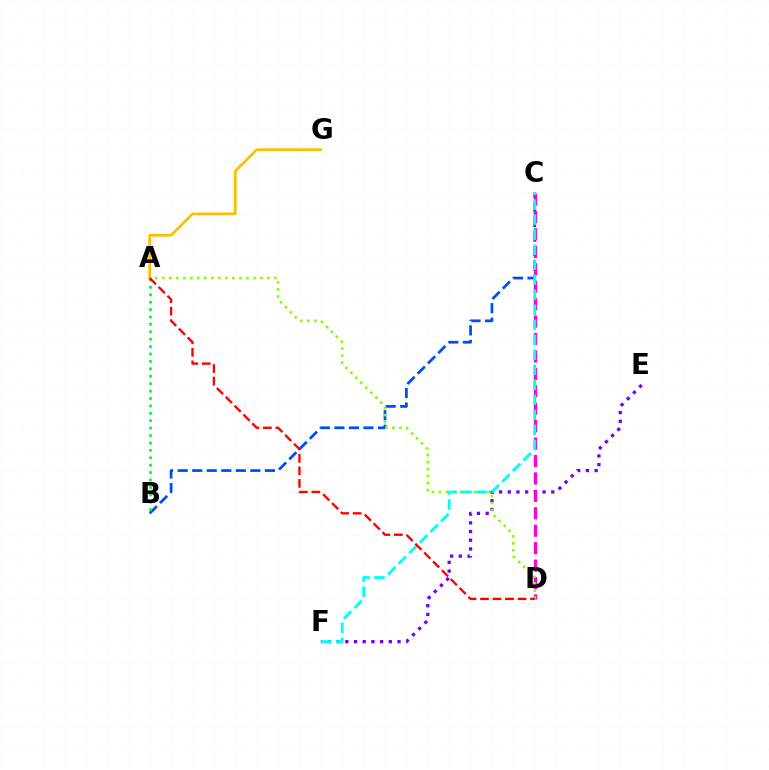{('B', 'C'): [{'color': '#004bff', 'line_style': 'dashed', 'thickness': 1.97}], ('A', 'G'): [{'color': '#ffbd00', 'line_style': 'solid', 'thickness': 1.96}], ('E', 'F'): [{'color': '#7200ff', 'line_style': 'dotted', 'thickness': 2.36}], ('C', 'D'): [{'color': '#ff00cf', 'line_style': 'dashed', 'thickness': 2.37}], ('A', 'D'): [{'color': '#84ff00', 'line_style': 'dotted', 'thickness': 1.91}, {'color': '#ff0000', 'line_style': 'dashed', 'thickness': 1.7}], ('A', 'B'): [{'color': '#00ff39', 'line_style': 'dotted', 'thickness': 2.01}], ('C', 'F'): [{'color': '#00fff6', 'line_style': 'dashed', 'thickness': 2.04}]}